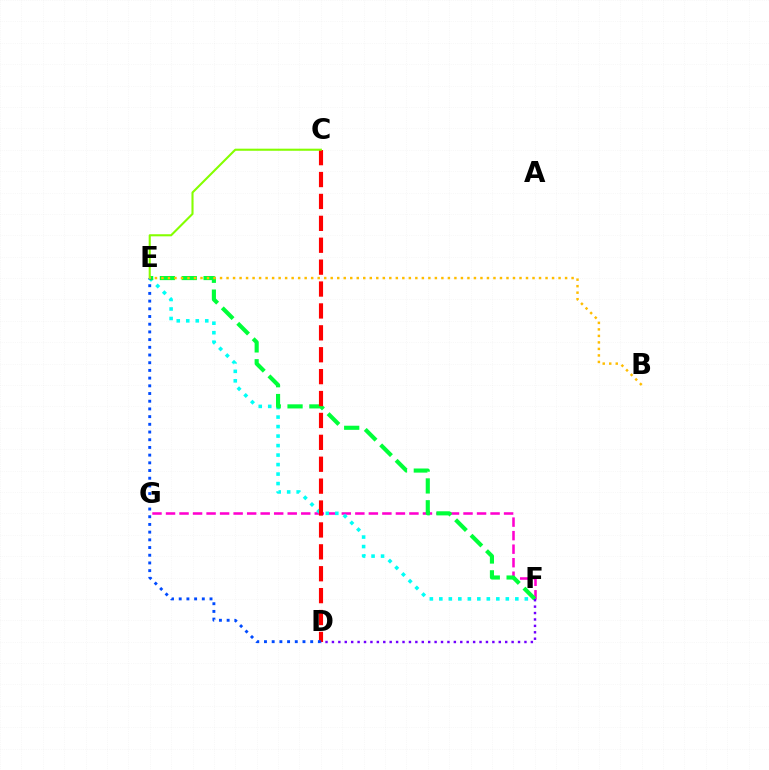{('F', 'G'): [{'color': '#ff00cf', 'line_style': 'dashed', 'thickness': 1.84}], ('E', 'F'): [{'color': '#00fff6', 'line_style': 'dotted', 'thickness': 2.58}, {'color': '#00ff39', 'line_style': 'dashed', 'thickness': 2.97}], ('C', 'D'): [{'color': '#ff0000', 'line_style': 'dashed', 'thickness': 2.98}], ('D', 'E'): [{'color': '#004bff', 'line_style': 'dotted', 'thickness': 2.09}], ('C', 'E'): [{'color': '#84ff00', 'line_style': 'solid', 'thickness': 1.51}], ('B', 'E'): [{'color': '#ffbd00', 'line_style': 'dotted', 'thickness': 1.77}], ('D', 'F'): [{'color': '#7200ff', 'line_style': 'dotted', 'thickness': 1.74}]}